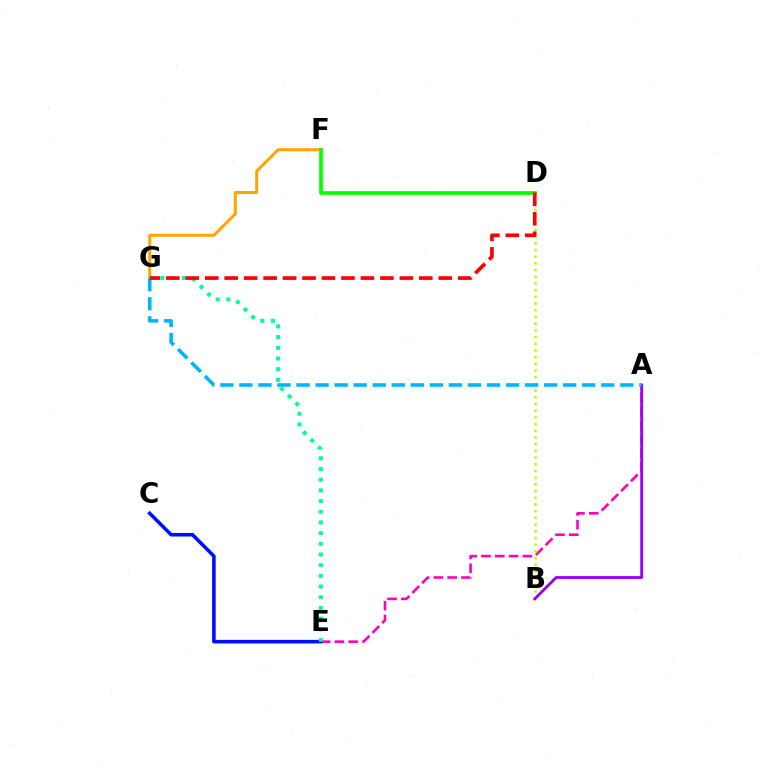{('A', 'E'): [{'color': '#ff00bd', 'line_style': 'dashed', 'thickness': 1.87}], ('C', 'E'): [{'color': '#0010ff', 'line_style': 'solid', 'thickness': 2.58}], ('F', 'G'): [{'color': '#ffa500', 'line_style': 'solid', 'thickness': 2.18}], ('B', 'D'): [{'color': '#b3ff00', 'line_style': 'dotted', 'thickness': 1.82}], ('A', 'B'): [{'color': '#9b00ff', 'line_style': 'solid', 'thickness': 2.06}], ('E', 'G'): [{'color': '#00ff9d', 'line_style': 'dotted', 'thickness': 2.9}], ('A', 'G'): [{'color': '#00b5ff', 'line_style': 'dashed', 'thickness': 2.59}], ('D', 'F'): [{'color': '#08ff00', 'line_style': 'solid', 'thickness': 2.67}], ('D', 'G'): [{'color': '#ff0000', 'line_style': 'dashed', 'thickness': 2.64}]}